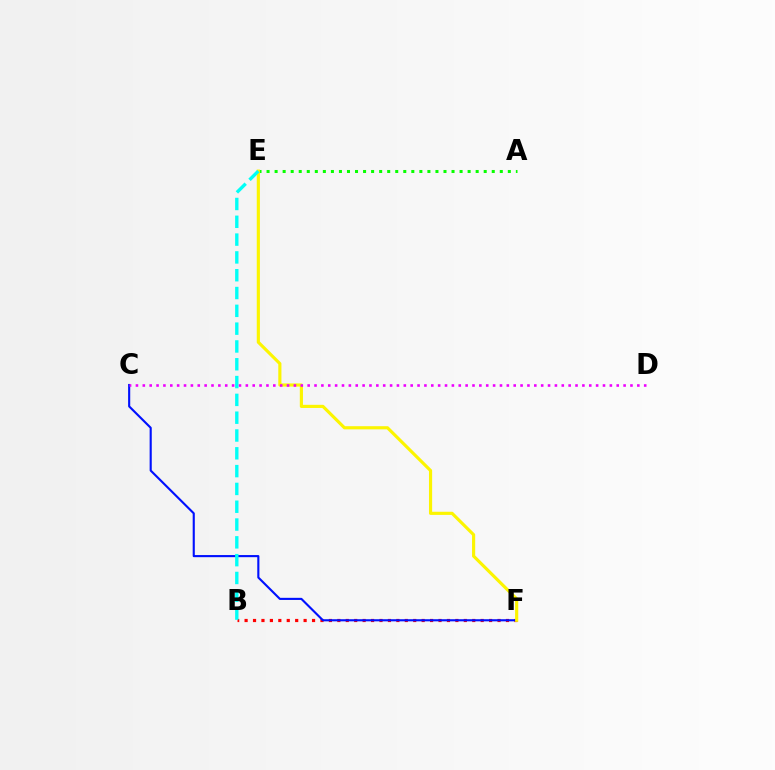{('B', 'F'): [{'color': '#ff0000', 'line_style': 'dotted', 'thickness': 2.29}], ('C', 'F'): [{'color': '#0010ff', 'line_style': 'solid', 'thickness': 1.53}], ('A', 'E'): [{'color': '#08ff00', 'line_style': 'dotted', 'thickness': 2.19}], ('E', 'F'): [{'color': '#fcf500', 'line_style': 'solid', 'thickness': 2.27}], ('C', 'D'): [{'color': '#ee00ff', 'line_style': 'dotted', 'thickness': 1.87}], ('B', 'E'): [{'color': '#00fff6', 'line_style': 'dashed', 'thickness': 2.42}]}